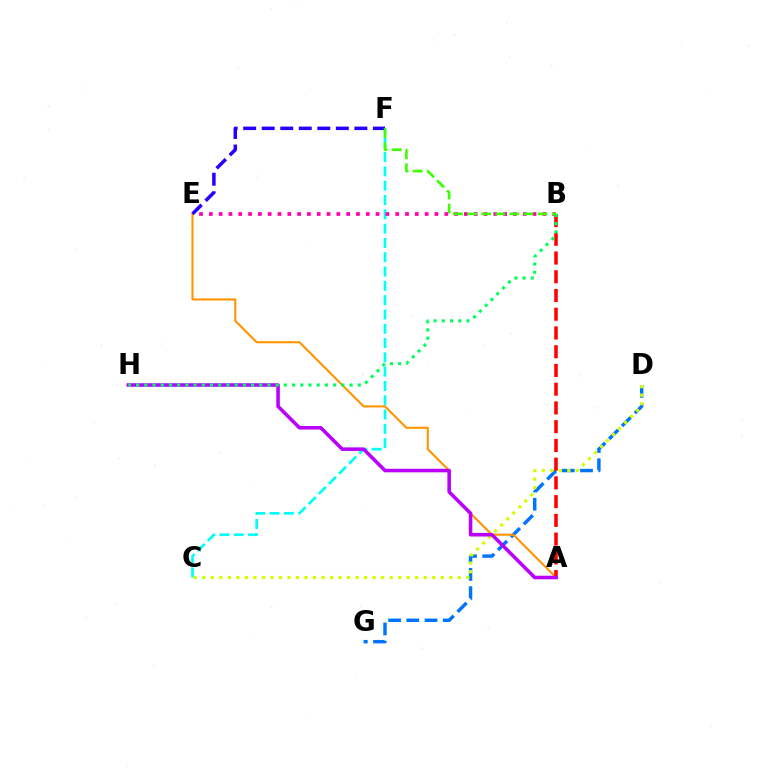{('C', 'F'): [{'color': '#00fff6', 'line_style': 'dashed', 'thickness': 1.94}], ('D', 'G'): [{'color': '#0074ff', 'line_style': 'dashed', 'thickness': 2.48}], ('B', 'E'): [{'color': '#ff00ac', 'line_style': 'dotted', 'thickness': 2.67}], ('C', 'D'): [{'color': '#d1ff00', 'line_style': 'dotted', 'thickness': 2.31}], ('A', 'E'): [{'color': '#ff9400', 'line_style': 'solid', 'thickness': 1.51}], ('A', 'B'): [{'color': '#ff0000', 'line_style': 'dashed', 'thickness': 2.55}], ('A', 'H'): [{'color': '#b900ff', 'line_style': 'solid', 'thickness': 2.56}], ('E', 'F'): [{'color': '#2500ff', 'line_style': 'dashed', 'thickness': 2.52}], ('B', 'H'): [{'color': '#00ff5c', 'line_style': 'dotted', 'thickness': 2.23}], ('B', 'F'): [{'color': '#3dff00', 'line_style': 'dashed', 'thickness': 1.92}]}